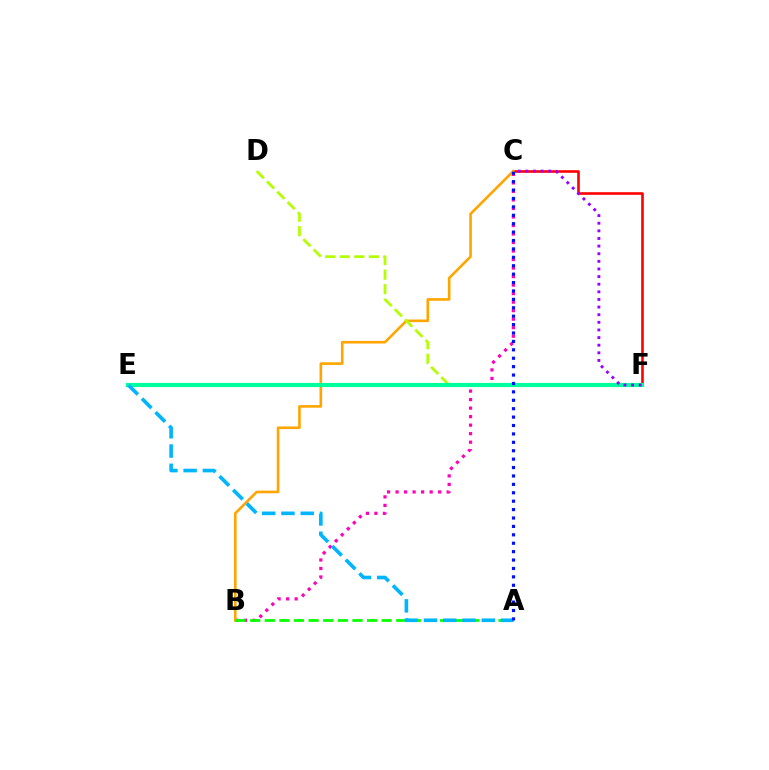{('B', 'C'): [{'color': '#ff00bd', 'line_style': 'dotted', 'thickness': 2.31}, {'color': '#ffa500', 'line_style': 'solid', 'thickness': 1.89}], ('C', 'F'): [{'color': '#ff0000', 'line_style': 'solid', 'thickness': 1.87}, {'color': '#9b00ff', 'line_style': 'dotted', 'thickness': 2.07}], ('A', 'B'): [{'color': '#08ff00', 'line_style': 'dashed', 'thickness': 1.98}], ('D', 'F'): [{'color': '#b3ff00', 'line_style': 'dashed', 'thickness': 1.98}], ('E', 'F'): [{'color': '#00ff9d', 'line_style': 'solid', 'thickness': 2.97}], ('A', 'E'): [{'color': '#00b5ff', 'line_style': 'dashed', 'thickness': 2.62}], ('A', 'C'): [{'color': '#0010ff', 'line_style': 'dotted', 'thickness': 2.28}]}